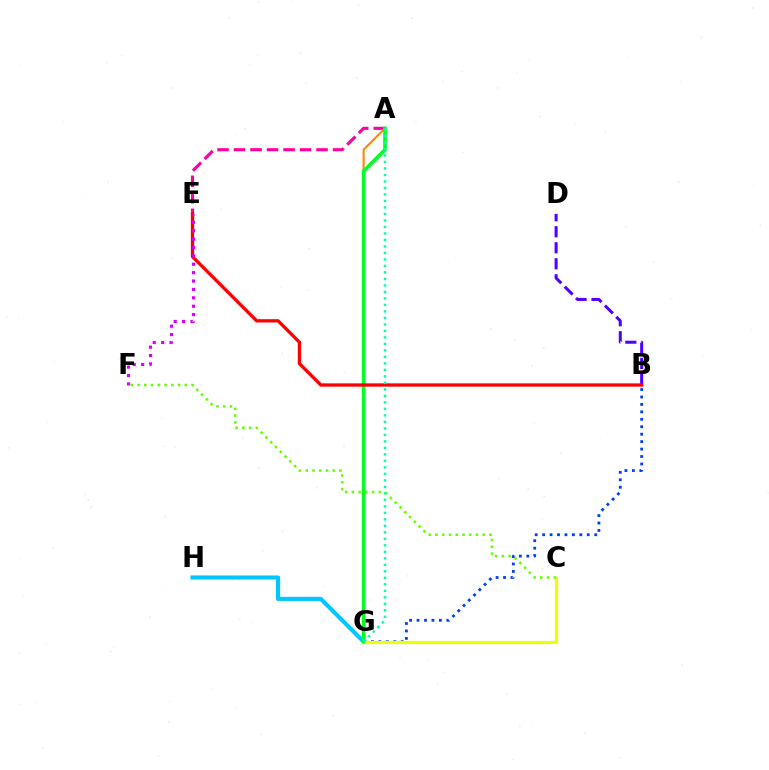{('G', 'H'): [{'color': '#00c7ff', 'line_style': 'solid', 'thickness': 2.95}], ('B', 'G'): [{'color': '#003fff', 'line_style': 'dotted', 'thickness': 2.02}], ('A', 'E'): [{'color': '#ff00a0', 'line_style': 'dashed', 'thickness': 2.24}], ('B', 'D'): [{'color': '#4f00ff', 'line_style': 'dashed', 'thickness': 2.18}], ('C', 'G'): [{'color': '#eeff00', 'line_style': 'solid', 'thickness': 2.31}], ('A', 'G'): [{'color': '#ff8800', 'line_style': 'solid', 'thickness': 1.52}, {'color': '#00ff27', 'line_style': 'solid', 'thickness': 2.62}, {'color': '#00ffaf', 'line_style': 'dotted', 'thickness': 1.77}], ('C', 'F'): [{'color': '#66ff00', 'line_style': 'dotted', 'thickness': 1.84}], ('B', 'E'): [{'color': '#ff0000', 'line_style': 'solid', 'thickness': 2.38}], ('E', 'F'): [{'color': '#d600ff', 'line_style': 'dotted', 'thickness': 2.28}]}